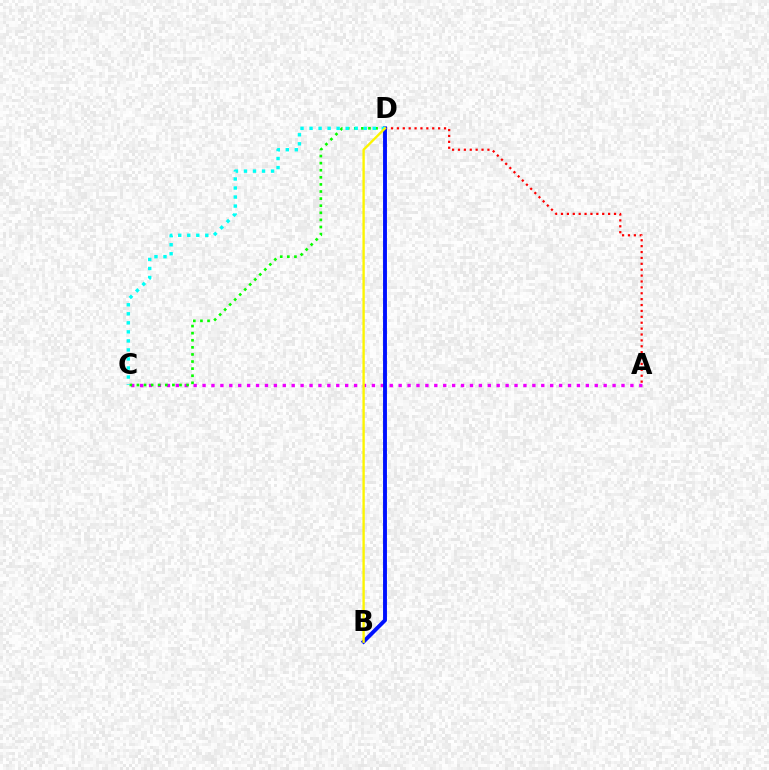{('A', 'C'): [{'color': '#ee00ff', 'line_style': 'dotted', 'thickness': 2.42}], ('C', 'D'): [{'color': '#08ff00', 'line_style': 'dotted', 'thickness': 1.93}, {'color': '#00fff6', 'line_style': 'dotted', 'thickness': 2.45}], ('A', 'D'): [{'color': '#ff0000', 'line_style': 'dotted', 'thickness': 1.6}], ('B', 'D'): [{'color': '#0010ff', 'line_style': 'solid', 'thickness': 2.81}, {'color': '#fcf500', 'line_style': 'solid', 'thickness': 1.7}]}